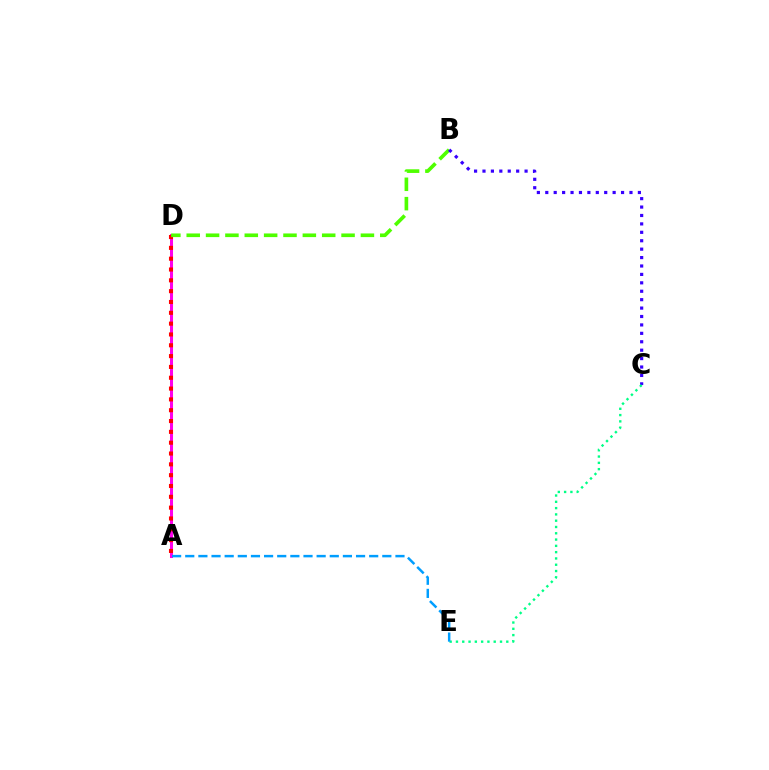{('A', 'D'): [{'color': '#ffd500', 'line_style': 'solid', 'thickness': 2.02}, {'color': '#ff00ed', 'line_style': 'solid', 'thickness': 2.18}, {'color': '#ff0000', 'line_style': 'dotted', 'thickness': 2.94}], ('B', 'D'): [{'color': '#4fff00', 'line_style': 'dashed', 'thickness': 2.63}], ('B', 'C'): [{'color': '#3700ff', 'line_style': 'dotted', 'thickness': 2.29}], ('C', 'E'): [{'color': '#00ff86', 'line_style': 'dotted', 'thickness': 1.71}], ('A', 'E'): [{'color': '#009eff', 'line_style': 'dashed', 'thickness': 1.78}]}